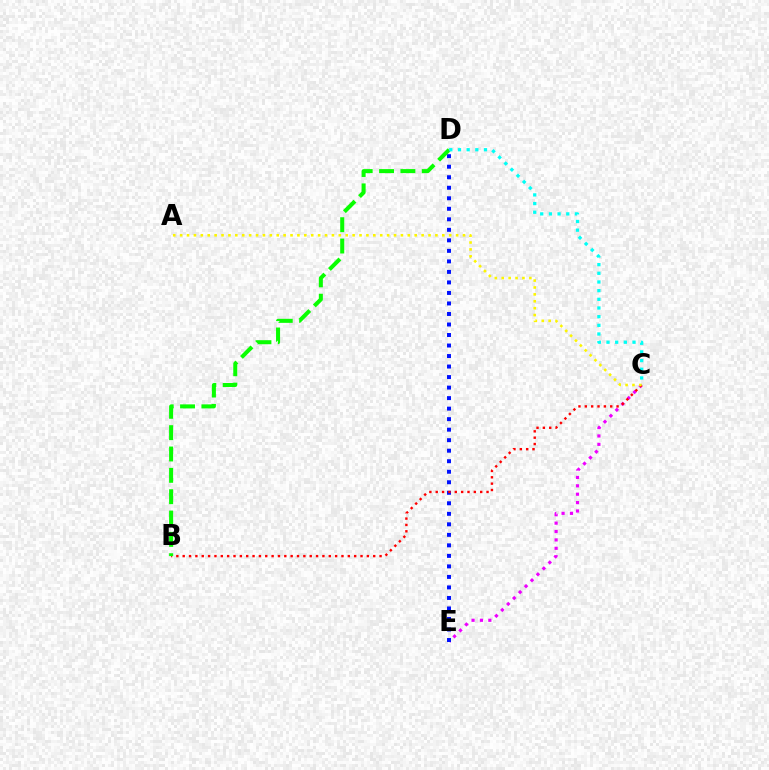{('C', 'E'): [{'color': '#ee00ff', 'line_style': 'dotted', 'thickness': 2.28}], ('D', 'E'): [{'color': '#0010ff', 'line_style': 'dotted', 'thickness': 2.86}], ('B', 'C'): [{'color': '#ff0000', 'line_style': 'dotted', 'thickness': 1.73}], ('A', 'C'): [{'color': '#fcf500', 'line_style': 'dotted', 'thickness': 1.87}], ('B', 'D'): [{'color': '#08ff00', 'line_style': 'dashed', 'thickness': 2.9}], ('C', 'D'): [{'color': '#00fff6', 'line_style': 'dotted', 'thickness': 2.36}]}